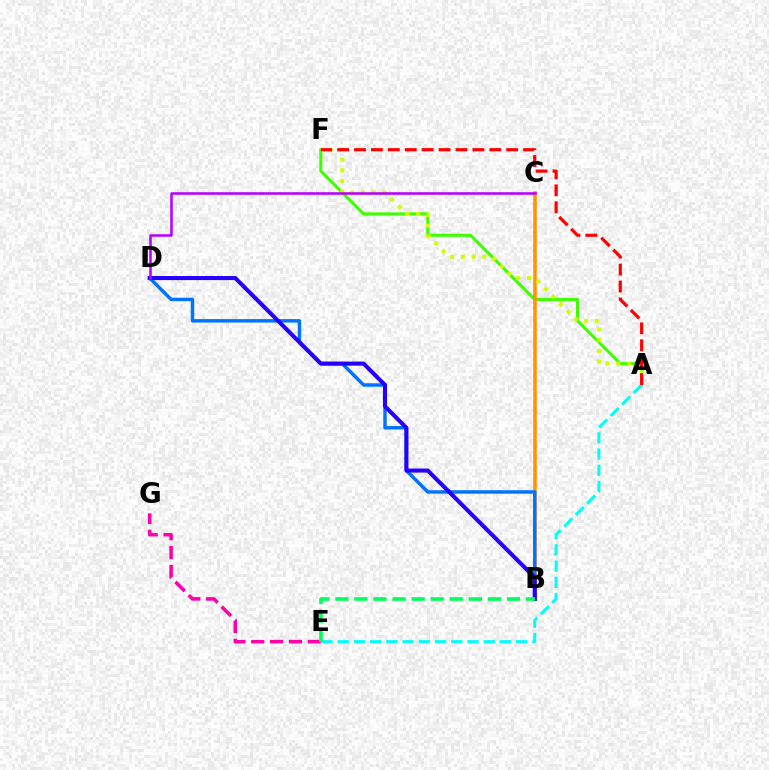{('A', 'F'): [{'color': '#3dff00', 'line_style': 'solid', 'thickness': 2.19}, {'color': '#d1ff00', 'line_style': 'dotted', 'thickness': 2.91}, {'color': '#ff0000', 'line_style': 'dashed', 'thickness': 2.3}], ('B', 'C'): [{'color': '#ff9400', 'line_style': 'solid', 'thickness': 2.55}], ('B', 'D'): [{'color': '#0074ff', 'line_style': 'solid', 'thickness': 2.48}, {'color': '#2500ff', 'line_style': 'solid', 'thickness': 2.93}], ('E', 'G'): [{'color': '#ff00ac', 'line_style': 'dashed', 'thickness': 2.56}], ('A', 'E'): [{'color': '#00fff6', 'line_style': 'dashed', 'thickness': 2.2}], ('C', 'D'): [{'color': '#b900ff', 'line_style': 'solid', 'thickness': 1.84}], ('B', 'E'): [{'color': '#00ff5c', 'line_style': 'dashed', 'thickness': 2.59}]}